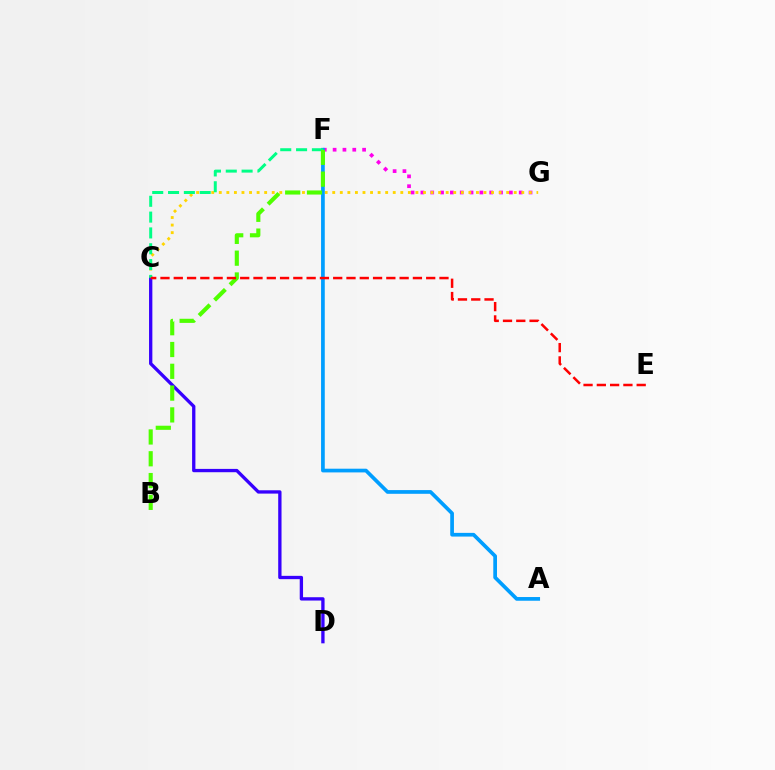{('F', 'G'): [{'color': '#ff00ed', 'line_style': 'dotted', 'thickness': 2.67}], ('C', 'G'): [{'color': '#ffd500', 'line_style': 'dotted', 'thickness': 2.05}], ('C', 'D'): [{'color': '#3700ff', 'line_style': 'solid', 'thickness': 2.39}], ('A', 'F'): [{'color': '#009eff', 'line_style': 'solid', 'thickness': 2.67}], ('C', 'F'): [{'color': '#00ff86', 'line_style': 'dashed', 'thickness': 2.15}], ('B', 'F'): [{'color': '#4fff00', 'line_style': 'dashed', 'thickness': 2.96}], ('C', 'E'): [{'color': '#ff0000', 'line_style': 'dashed', 'thickness': 1.8}]}